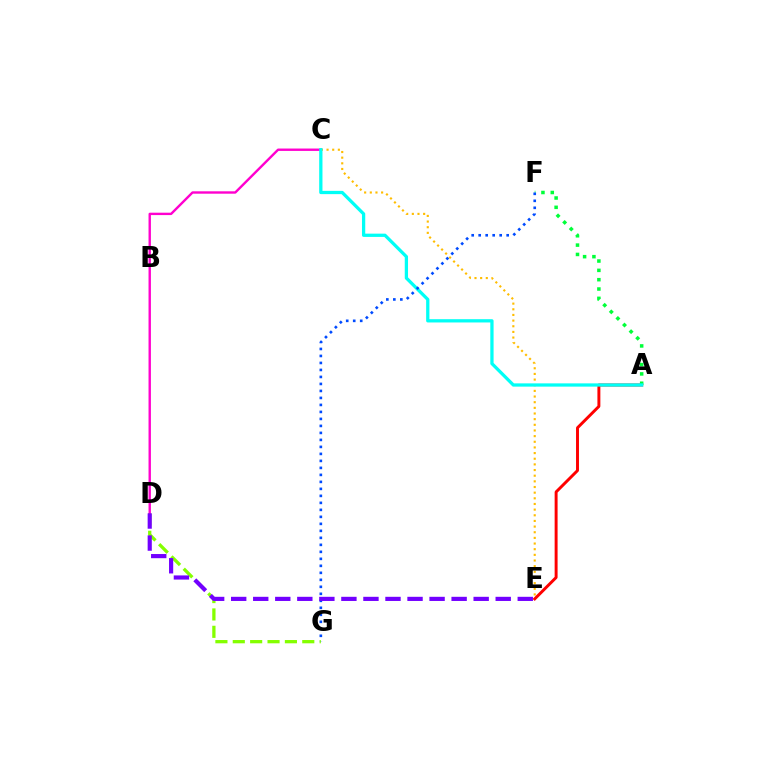{('C', 'E'): [{'color': '#ffbd00', 'line_style': 'dotted', 'thickness': 1.54}], ('D', 'G'): [{'color': '#84ff00', 'line_style': 'dashed', 'thickness': 2.36}], ('C', 'D'): [{'color': '#ff00cf', 'line_style': 'solid', 'thickness': 1.72}], ('A', 'E'): [{'color': '#ff0000', 'line_style': 'solid', 'thickness': 2.12}], ('A', 'F'): [{'color': '#00ff39', 'line_style': 'dotted', 'thickness': 2.53}], ('A', 'C'): [{'color': '#00fff6', 'line_style': 'solid', 'thickness': 2.35}], ('F', 'G'): [{'color': '#004bff', 'line_style': 'dotted', 'thickness': 1.9}], ('D', 'E'): [{'color': '#7200ff', 'line_style': 'dashed', 'thickness': 2.99}]}